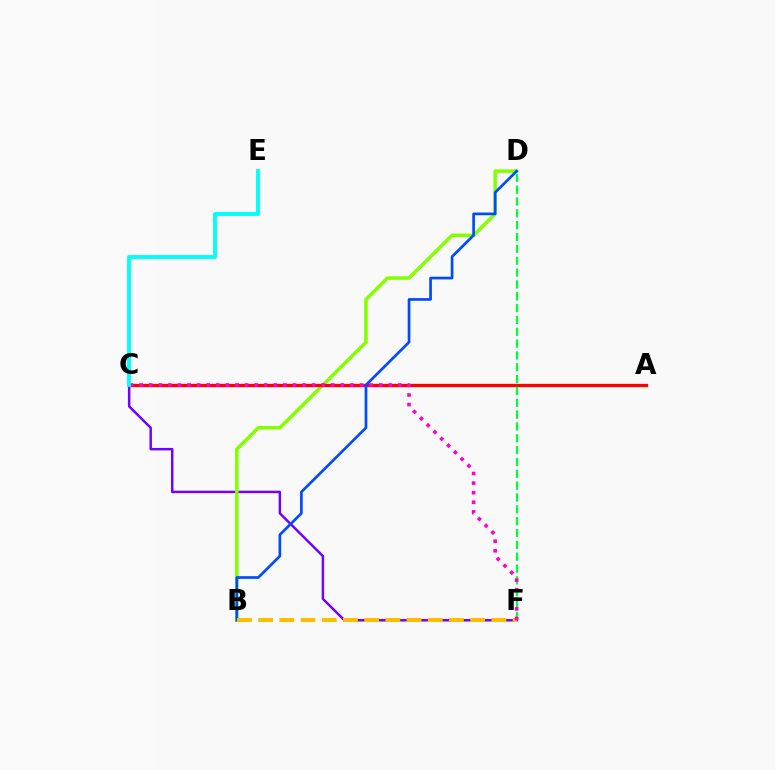{('C', 'F'): [{'color': '#7200ff', 'line_style': 'solid', 'thickness': 1.78}, {'color': '#ff00cf', 'line_style': 'dotted', 'thickness': 2.6}], ('B', 'D'): [{'color': '#84ff00', 'line_style': 'solid', 'thickness': 2.52}, {'color': '#004bff', 'line_style': 'solid', 'thickness': 1.93}], ('A', 'C'): [{'color': '#ff0000', 'line_style': 'solid', 'thickness': 2.37}], ('D', 'F'): [{'color': '#00ff39', 'line_style': 'dashed', 'thickness': 1.61}], ('B', 'F'): [{'color': '#ffbd00', 'line_style': 'dashed', 'thickness': 2.88}], ('C', 'E'): [{'color': '#00fff6', 'line_style': 'solid', 'thickness': 2.78}]}